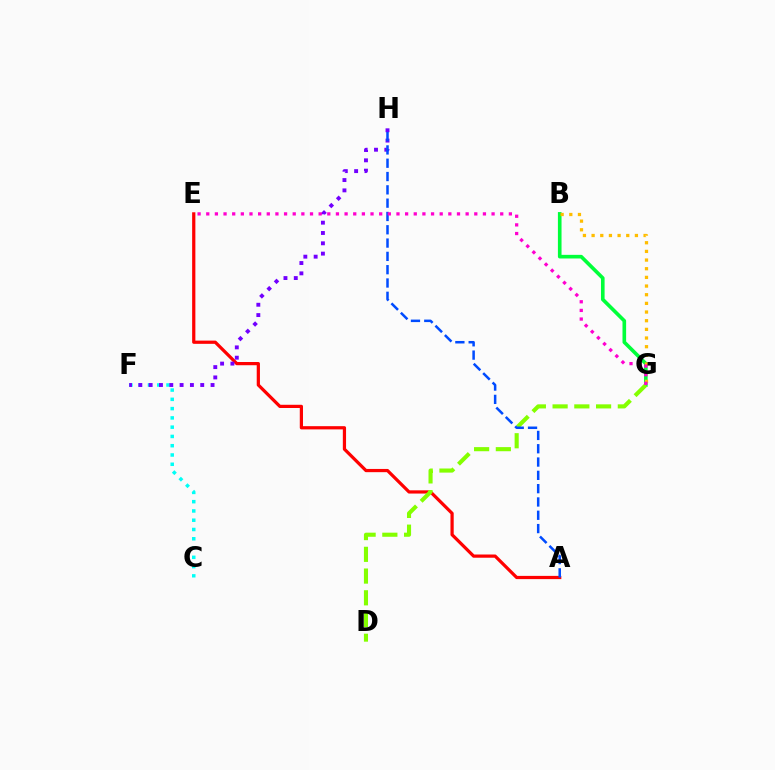{('C', 'F'): [{'color': '#00fff6', 'line_style': 'dotted', 'thickness': 2.52}], ('A', 'E'): [{'color': '#ff0000', 'line_style': 'solid', 'thickness': 2.32}], ('F', 'H'): [{'color': '#7200ff', 'line_style': 'dotted', 'thickness': 2.8}], ('B', 'G'): [{'color': '#00ff39', 'line_style': 'solid', 'thickness': 2.61}, {'color': '#ffbd00', 'line_style': 'dotted', 'thickness': 2.35}], ('D', 'G'): [{'color': '#84ff00', 'line_style': 'dashed', 'thickness': 2.95}], ('A', 'H'): [{'color': '#004bff', 'line_style': 'dashed', 'thickness': 1.81}], ('E', 'G'): [{'color': '#ff00cf', 'line_style': 'dotted', 'thickness': 2.35}]}